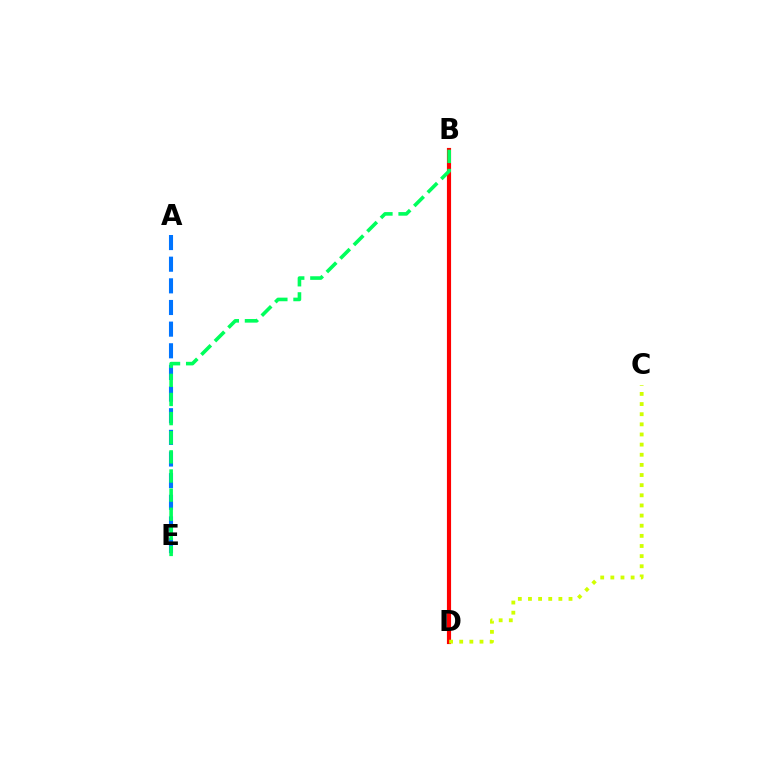{('B', 'D'): [{'color': '#b900ff', 'line_style': 'dashed', 'thickness': 2.61}, {'color': '#ff0000', 'line_style': 'solid', 'thickness': 2.99}], ('A', 'E'): [{'color': '#0074ff', 'line_style': 'dashed', 'thickness': 2.94}], ('C', 'D'): [{'color': '#d1ff00', 'line_style': 'dotted', 'thickness': 2.75}], ('B', 'E'): [{'color': '#00ff5c', 'line_style': 'dashed', 'thickness': 2.6}]}